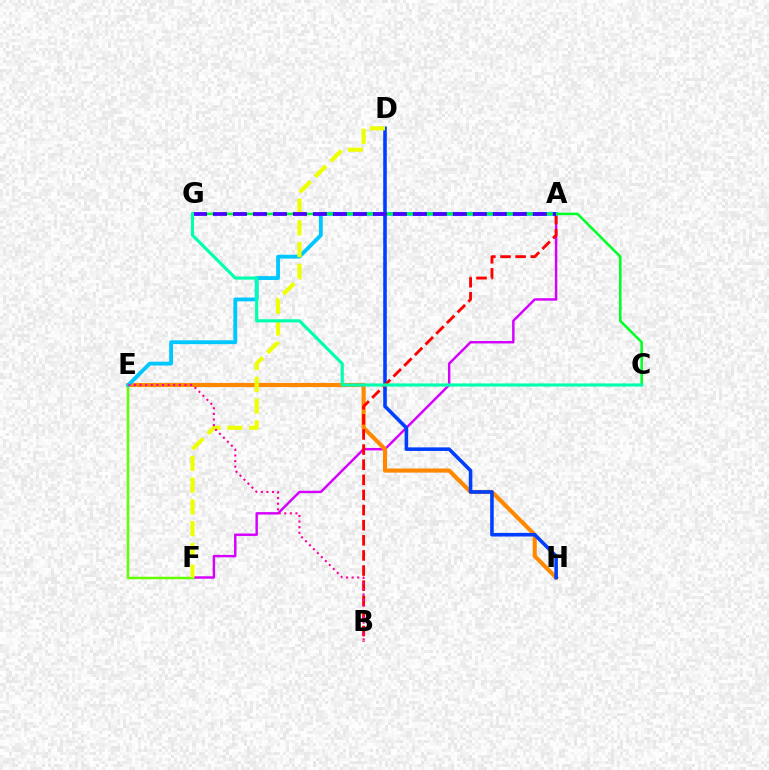{('A', 'F'): [{'color': '#d600ff', 'line_style': 'solid', 'thickness': 1.76}], ('E', 'H'): [{'color': '#ff8800', 'line_style': 'solid', 'thickness': 2.97}], ('D', 'H'): [{'color': '#003fff', 'line_style': 'solid', 'thickness': 2.58}], ('A', 'B'): [{'color': '#ff0000', 'line_style': 'dashed', 'thickness': 2.05}], ('E', 'F'): [{'color': '#66ff00', 'line_style': 'solid', 'thickness': 1.8}], ('A', 'E'): [{'color': '#00c7ff', 'line_style': 'solid', 'thickness': 2.76}], ('D', 'F'): [{'color': '#eeff00', 'line_style': 'dashed', 'thickness': 2.96}], ('C', 'G'): [{'color': '#00ff27', 'line_style': 'solid', 'thickness': 1.84}, {'color': '#00ffaf', 'line_style': 'solid', 'thickness': 2.26}], ('B', 'E'): [{'color': '#ff00a0', 'line_style': 'dotted', 'thickness': 1.52}], ('A', 'G'): [{'color': '#4f00ff', 'line_style': 'dashed', 'thickness': 2.72}]}